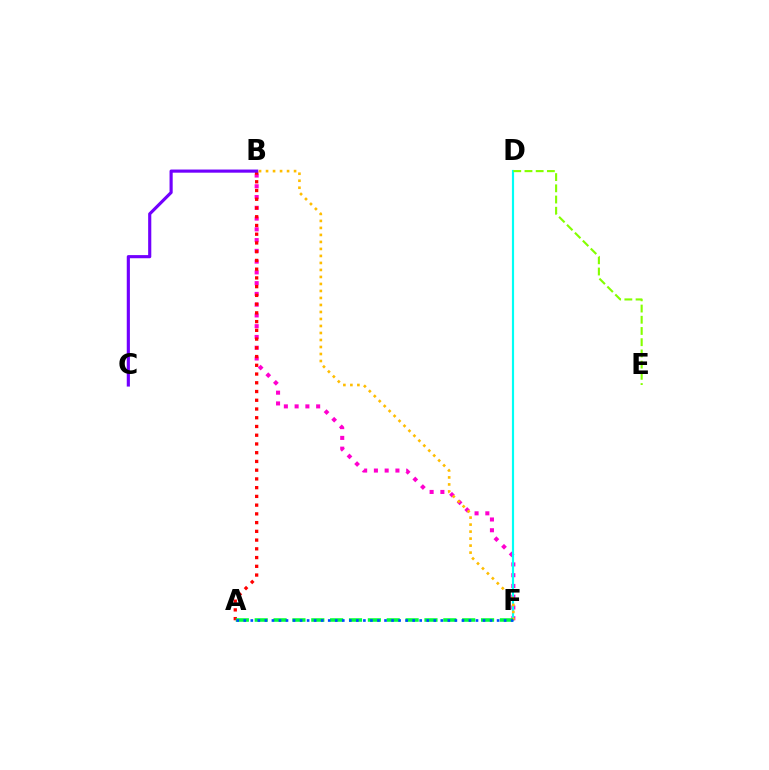{('B', 'F'): [{'color': '#ff00cf', 'line_style': 'dotted', 'thickness': 2.92}, {'color': '#ffbd00', 'line_style': 'dotted', 'thickness': 1.9}], ('D', 'F'): [{'color': '#00fff6', 'line_style': 'solid', 'thickness': 1.56}], ('A', 'B'): [{'color': '#ff0000', 'line_style': 'dotted', 'thickness': 2.37}], ('B', 'C'): [{'color': '#7200ff', 'line_style': 'solid', 'thickness': 2.26}], ('D', 'E'): [{'color': '#84ff00', 'line_style': 'dashed', 'thickness': 1.52}], ('A', 'F'): [{'color': '#00ff39', 'line_style': 'dashed', 'thickness': 2.56}, {'color': '#004bff', 'line_style': 'dotted', 'thickness': 1.91}]}